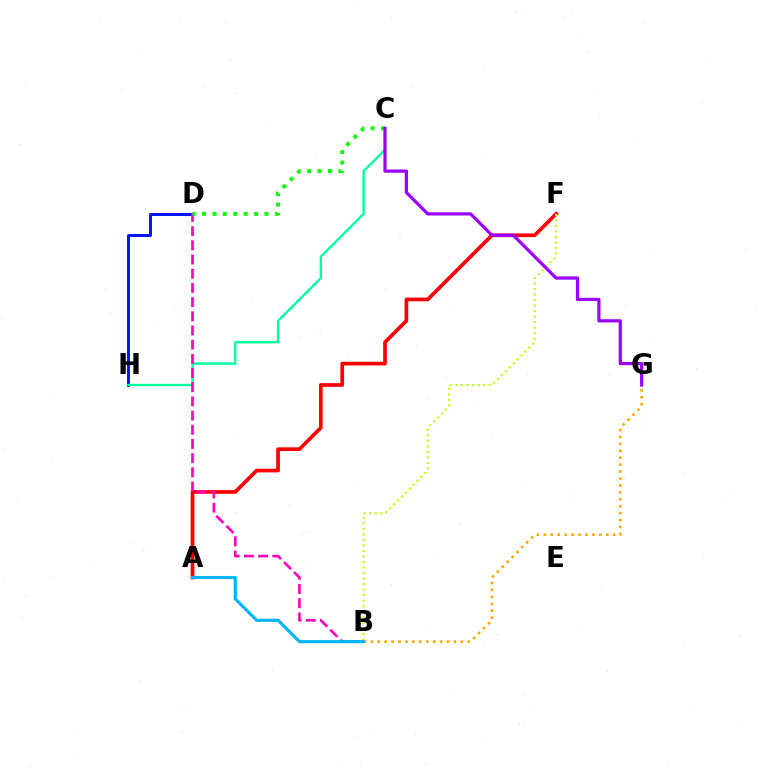{('A', 'F'): [{'color': '#ff0000', 'line_style': 'solid', 'thickness': 2.66}], ('D', 'H'): [{'color': '#0010ff', 'line_style': 'solid', 'thickness': 2.1}], ('C', 'H'): [{'color': '#00ff9d', 'line_style': 'solid', 'thickness': 1.69}], ('B', 'G'): [{'color': '#ffa500', 'line_style': 'dotted', 'thickness': 1.88}], ('B', 'F'): [{'color': '#b3ff00', 'line_style': 'dotted', 'thickness': 1.5}], ('B', 'D'): [{'color': '#ff00bd', 'line_style': 'dashed', 'thickness': 1.93}], ('A', 'B'): [{'color': '#00b5ff', 'line_style': 'solid', 'thickness': 2.26}], ('C', 'D'): [{'color': '#08ff00', 'line_style': 'dotted', 'thickness': 2.83}], ('C', 'G'): [{'color': '#9b00ff', 'line_style': 'solid', 'thickness': 2.31}]}